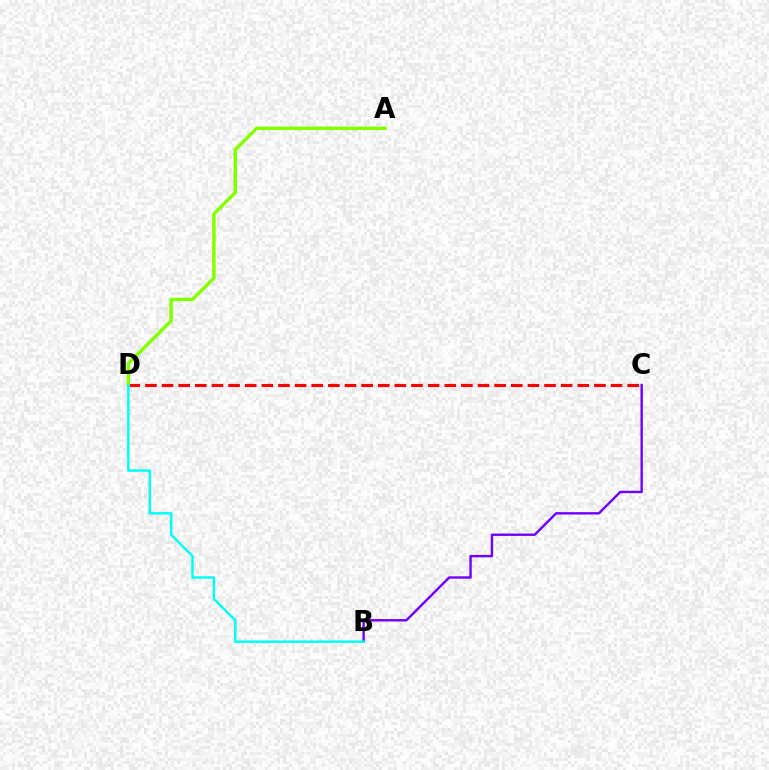{('B', 'C'): [{'color': '#7200ff', 'line_style': 'solid', 'thickness': 1.73}], ('C', 'D'): [{'color': '#ff0000', 'line_style': 'dashed', 'thickness': 2.26}], ('A', 'D'): [{'color': '#84ff00', 'line_style': 'solid', 'thickness': 2.51}], ('B', 'D'): [{'color': '#00fff6', 'line_style': 'solid', 'thickness': 1.78}]}